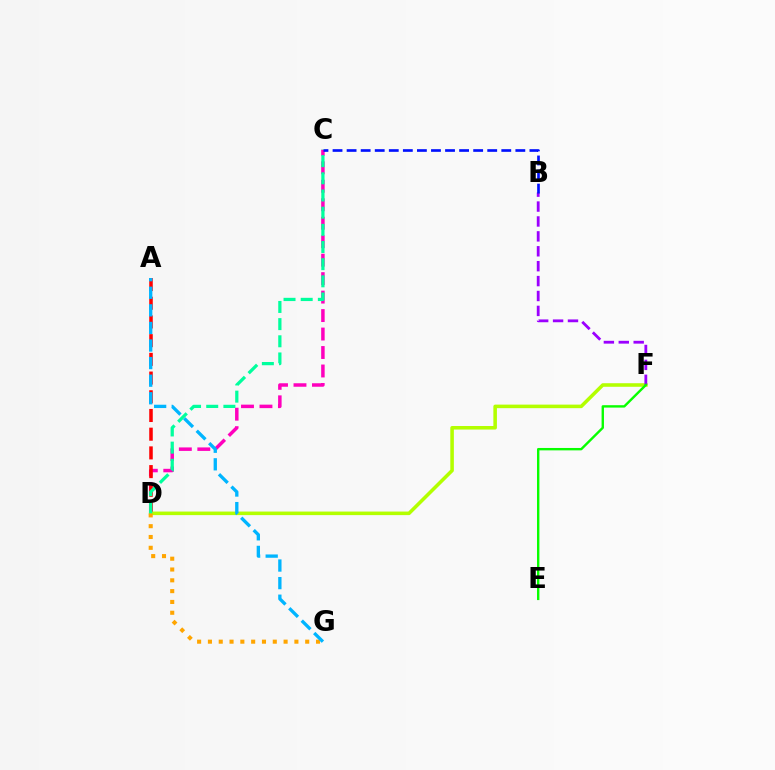{('C', 'D'): [{'color': '#ff00bd', 'line_style': 'dashed', 'thickness': 2.51}, {'color': '#00ff9d', 'line_style': 'dashed', 'thickness': 2.33}], ('A', 'D'): [{'color': '#ff0000', 'line_style': 'dashed', 'thickness': 2.54}], ('D', 'F'): [{'color': '#b3ff00', 'line_style': 'solid', 'thickness': 2.56}], ('D', 'G'): [{'color': '#ffa500', 'line_style': 'dotted', 'thickness': 2.94}], ('B', 'F'): [{'color': '#9b00ff', 'line_style': 'dashed', 'thickness': 2.02}], ('B', 'C'): [{'color': '#0010ff', 'line_style': 'dashed', 'thickness': 1.91}], ('A', 'G'): [{'color': '#00b5ff', 'line_style': 'dashed', 'thickness': 2.39}], ('E', 'F'): [{'color': '#08ff00', 'line_style': 'solid', 'thickness': 1.72}]}